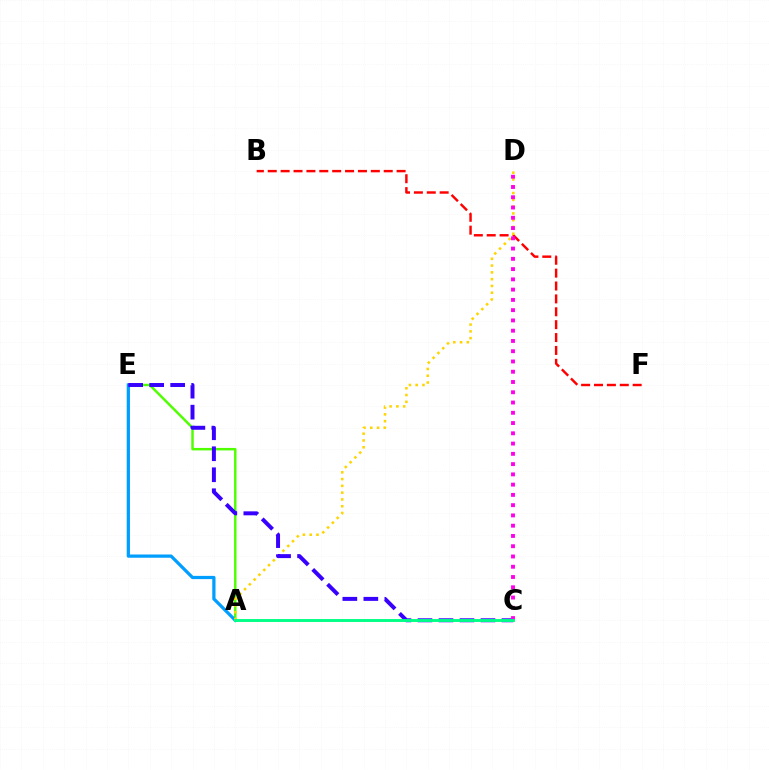{('A', 'E'): [{'color': '#4fff00', 'line_style': 'solid', 'thickness': 1.78}, {'color': '#009eff', 'line_style': 'solid', 'thickness': 2.33}], ('B', 'F'): [{'color': '#ff0000', 'line_style': 'dashed', 'thickness': 1.75}], ('A', 'D'): [{'color': '#ffd500', 'line_style': 'dotted', 'thickness': 1.84}], ('C', 'E'): [{'color': '#3700ff', 'line_style': 'dashed', 'thickness': 2.85}], ('C', 'D'): [{'color': '#ff00ed', 'line_style': 'dotted', 'thickness': 2.79}], ('A', 'C'): [{'color': '#00ff86', 'line_style': 'solid', 'thickness': 2.09}]}